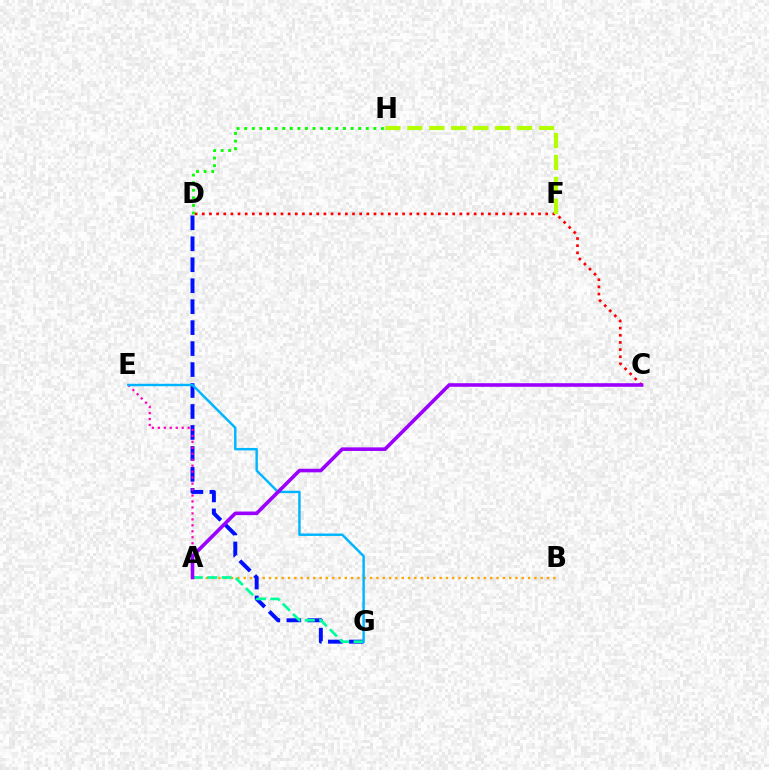{('C', 'D'): [{'color': '#ff0000', 'line_style': 'dotted', 'thickness': 1.94}], ('A', 'B'): [{'color': '#ffa500', 'line_style': 'dotted', 'thickness': 1.72}], ('D', 'G'): [{'color': '#0010ff', 'line_style': 'dashed', 'thickness': 2.85}], ('A', 'G'): [{'color': '#00ff9d', 'line_style': 'dashed', 'thickness': 1.96}], ('A', 'E'): [{'color': '#ff00bd', 'line_style': 'dotted', 'thickness': 1.62}], ('E', 'G'): [{'color': '#00b5ff', 'line_style': 'solid', 'thickness': 1.75}], ('A', 'C'): [{'color': '#9b00ff', 'line_style': 'solid', 'thickness': 2.59}], ('D', 'H'): [{'color': '#08ff00', 'line_style': 'dotted', 'thickness': 2.06}], ('F', 'H'): [{'color': '#b3ff00', 'line_style': 'dashed', 'thickness': 2.98}]}